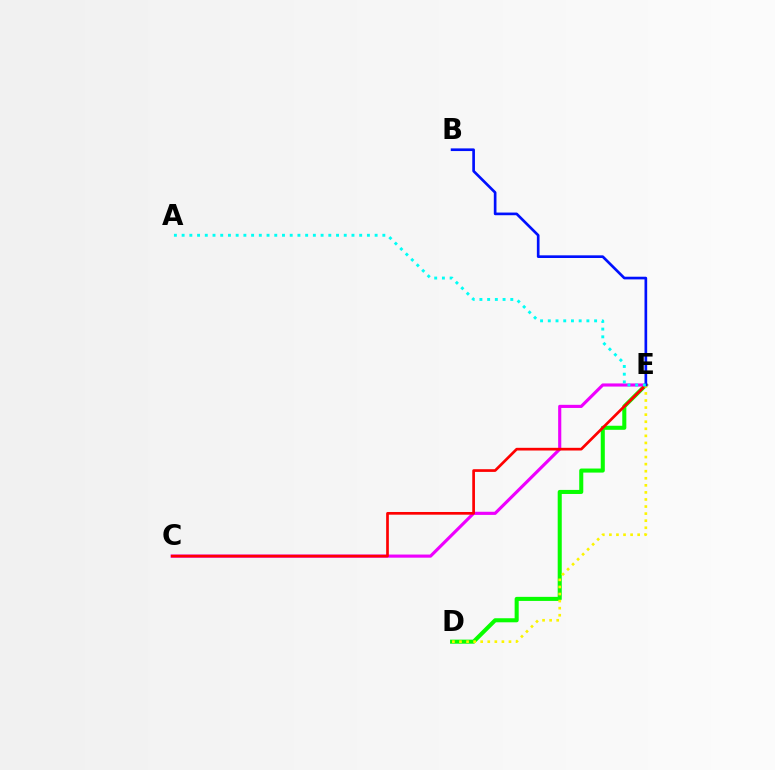{('D', 'E'): [{'color': '#08ff00', 'line_style': 'solid', 'thickness': 2.92}, {'color': '#fcf500', 'line_style': 'dotted', 'thickness': 1.92}], ('C', 'E'): [{'color': '#ee00ff', 'line_style': 'solid', 'thickness': 2.26}, {'color': '#ff0000', 'line_style': 'solid', 'thickness': 1.94}], ('B', 'E'): [{'color': '#0010ff', 'line_style': 'solid', 'thickness': 1.92}], ('A', 'E'): [{'color': '#00fff6', 'line_style': 'dotted', 'thickness': 2.1}]}